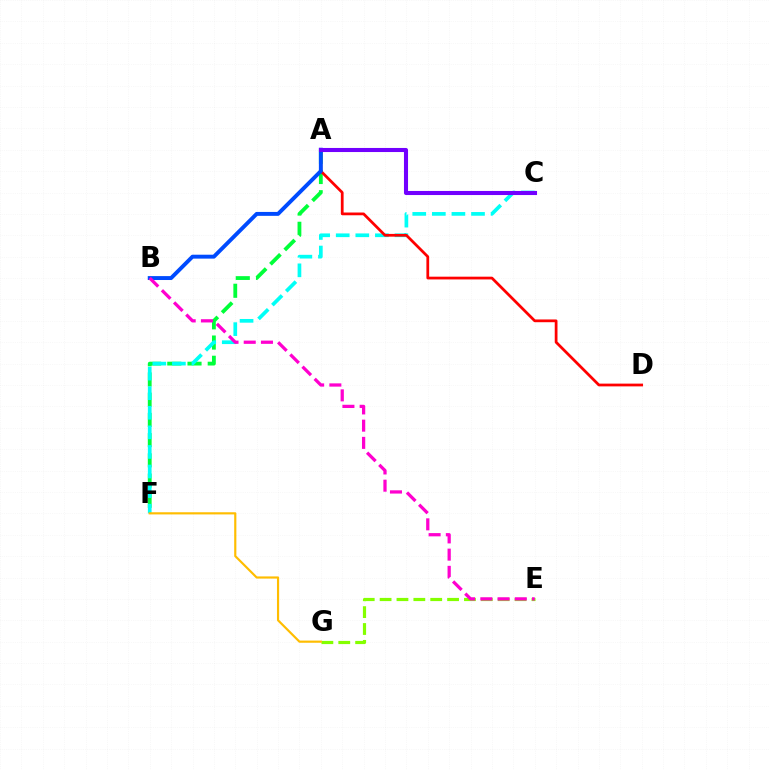{('A', 'F'): [{'color': '#00ff39', 'line_style': 'dashed', 'thickness': 2.75}], ('E', 'G'): [{'color': '#84ff00', 'line_style': 'dashed', 'thickness': 2.29}], ('C', 'F'): [{'color': '#00fff6', 'line_style': 'dashed', 'thickness': 2.66}], ('A', 'D'): [{'color': '#ff0000', 'line_style': 'solid', 'thickness': 1.98}], ('A', 'B'): [{'color': '#004bff', 'line_style': 'solid', 'thickness': 2.82}], ('B', 'E'): [{'color': '#ff00cf', 'line_style': 'dashed', 'thickness': 2.34}], ('F', 'G'): [{'color': '#ffbd00', 'line_style': 'solid', 'thickness': 1.56}], ('A', 'C'): [{'color': '#7200ff', 'line_style': 'solid', 'thickness': 2.93}]}